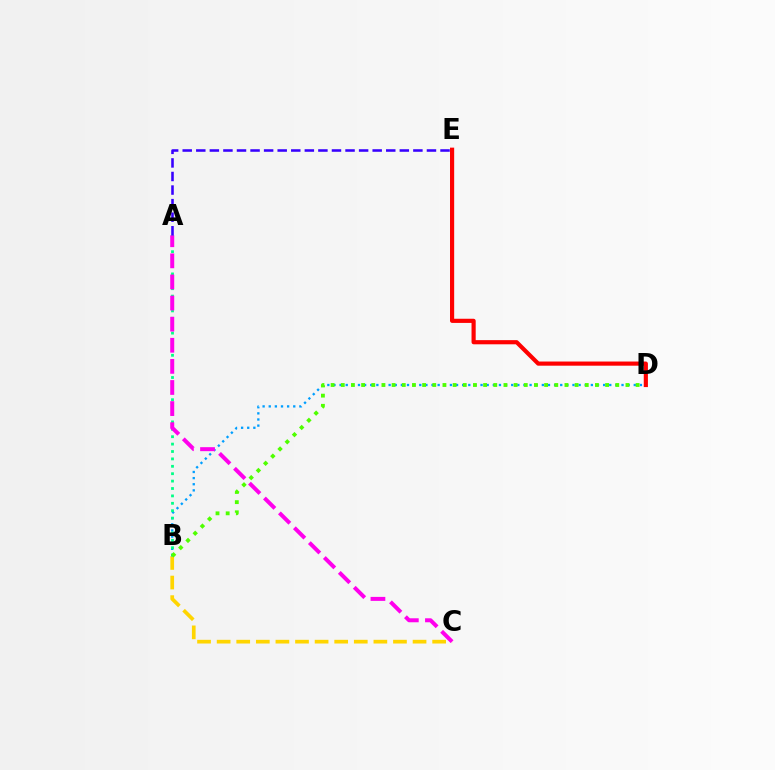{('B', 'C'): [{'color': '#ffd500', 'line_style': 'dashed', 'thickness': 2.66}], ('B', 'D'): [{'color': '#009eff', 'line_style': 'dotted', 'thickness': 1.67}, {'color': '#4fff00', 'line_style': 'dotted', 'thickness': 2.76}], ('D', 'E'): [{'color': '#ff0000', 'line_style': 'solid', 'thickness': 2.99}], ('A', 'B'): [{'color': '#00ff86', 'line_style': 'dotted', 'thickness': 2.01}], ('A', 'C'): [{'color': '#ff00ed', 'line_style': 'dashed', 'thickness': 2.87}], ('A', 'E'): [{'color': '#3700ff', 'line_style': 'dashed', 'thickness': 1.84}]}